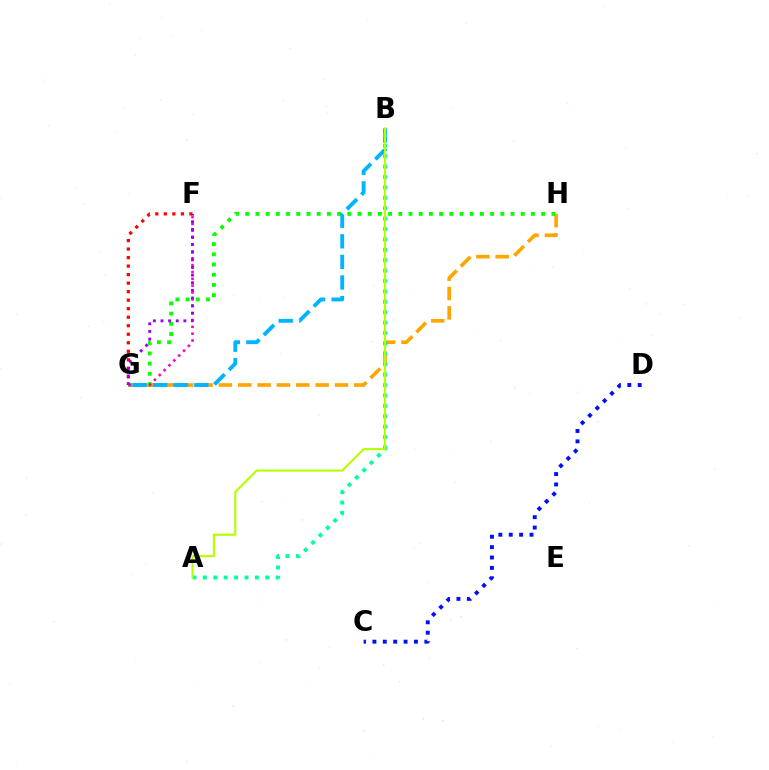{('C', 'D'): [{'color': '#0010ff', 'line_style': 'dotted', 'thickness': 2.82}], ('G', 'H'): [{'color': '#ffa500', 'line_style': 'dashed', 'thickness': 2.63}, {'color': '#08ff00', 'line_style': 'dotted', 'thickness': 2.77}], ('F', 'G'): [{'color': '#ff00bd', 'line_style': 'dotted', 'thickness': 1.86}, {'color': '#ff0000', 'line_style': 'dotted', 'thickness': 2.31}, {'color': '#9b00ff', 'line_style': 'dotted', 'thickness': 2.07}], ('B', 'G'): [{'color': '#00b5ff', 'line_style': 'dashed', 'thickness': 2.8}], ('A', 'B'): [{'color': '#00ff9d', 'line_style': 'dotted', 'thickness': 2.83}, {'color': '#b3ff00', 'line_style': 'solid', 'thickness': 1.5}]}